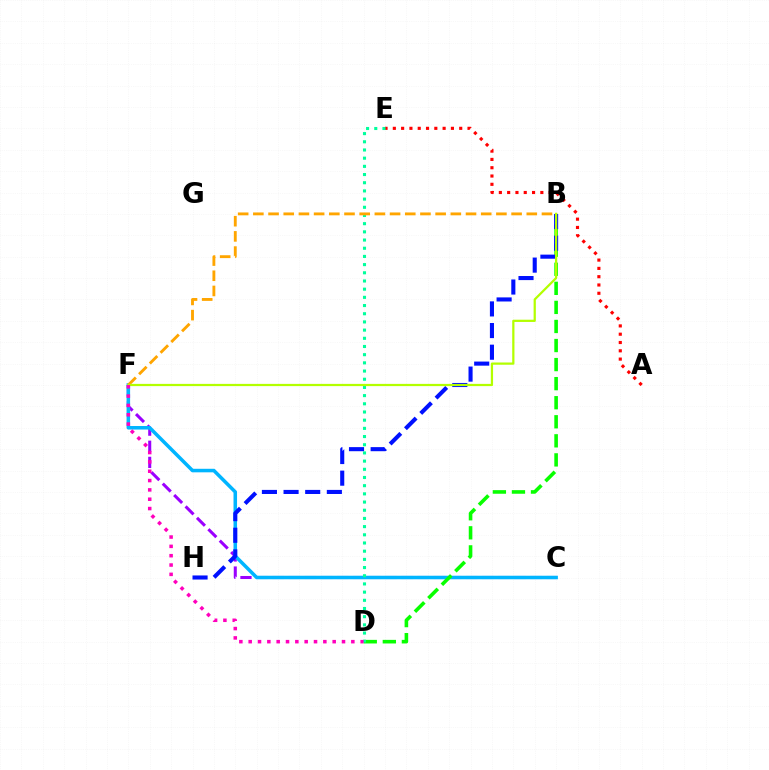{('C', 'F'): [{'color': '#9b00ff', 'line_style': 'dashed', 'thickness': 2.19}, {'color': '#00b5ff', 'line_style': 'solid', 'thickness': 2.54}], ('B', 'D'): [{'color': '#08ff00', 'line_style': 'dashed', 'thickness': 2.59}], ('A', 'E'): [{'color': '#ff0000', 'line_style': 'dotted', 'thickness': 2.25}], ('D', 'E'): [{'color': '#00ff9d', 'line_style': 'dotted', 'thickness': 2.22}], ('B', 'H'): [{'color': '#0010ff', 'line_style': 'dashed', 'thickness': 2.94}], ('B', 'F'): [{'color': '#ffa500', 'line_style': 'dashed', 'thickness': 2.06}, {'color': '#b3ff00', 'line_style': 'solid', 'thickness': 1.61}], ('D', 'F'): [{'color': '#ff00bd', 'line_style': 'dotted', 'thickness': 2.54}]}